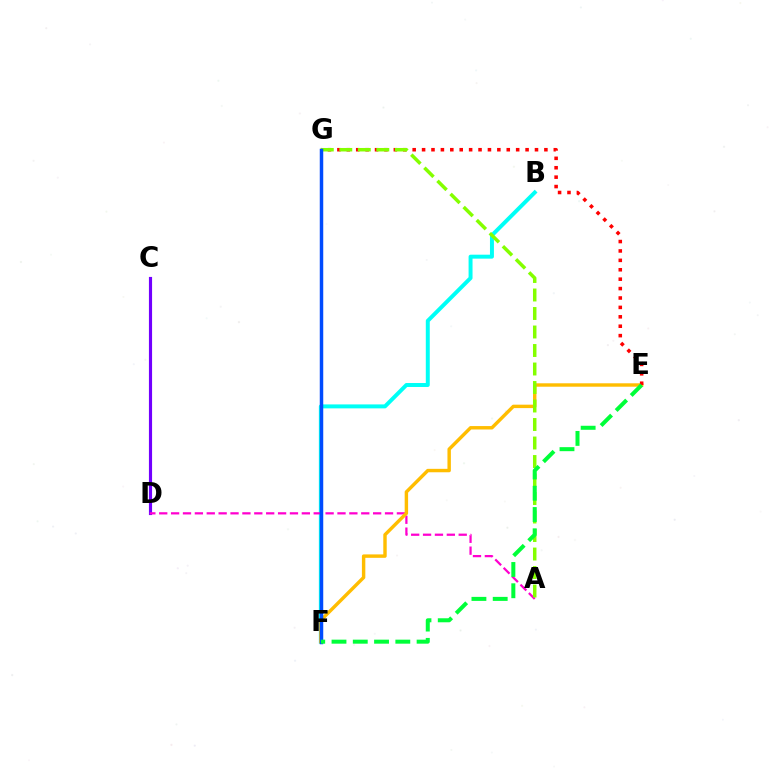{('C', 'D'): [{'color': '#7200ff', 'line_style': 'solid', 'thickness': 2.27}], ('B', 'F'): [{'color': '#00fff6', 'line_style': 'solid', 'thickness': 2.85}], ('A', 'D'): [{'color': '#ff00cf', 'line_style': 'dashed', 'thickness': 1.61}], ('E', 'F'): [{'color': '#ffbd00', 'line_style': 'solid', 'thickness': 2.47}, {'color': '#00ff39', 'line_style': 'dashed', 'thickness': 2.89}], ('E', 'G'): [{'color': '#ff0000', 'line_style': 'dotted', 'thickness': 2.56}], ('A', 'G'): [{'color': '#84ff00', 'line_style': 'dashed', 'thickness': 2.51}], ('F', 'G'): [{'color': '#004bff', 'line_style': 'solid', 'thickness': 2.5}]}